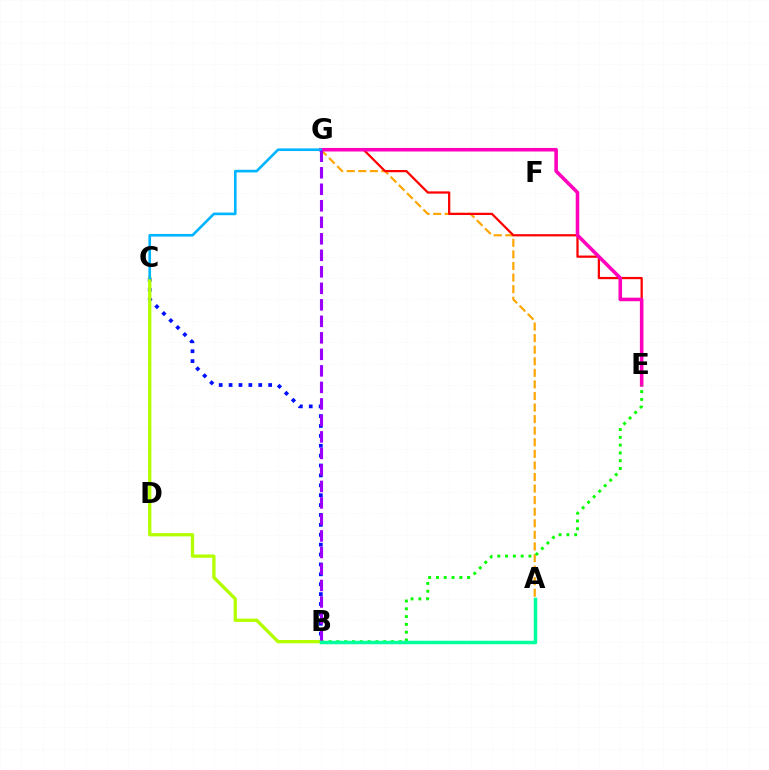{('A', 'G'): [{'color': '#ffa500', 'line_style': 'dashed', 'thickness': 1.57}], ('B', 'C'): [{'color': '#0010ff', 'line_style': 'dotted', 'thickness': 2.69}, {'color': '#b3ff00', 'line_style': 'solid', 'thickness': 2.38}], ('E', 'G'): [{'color': '#ff0000', 'line_style': 'solid', 'thickness': 1.62}, {'color': '#ff00bd', 'line_style': 'solid', 'thickness': 2.56}], ('B', 'E'): [{'color': '#08ff00', 'line_style': 'dotted', 'thickness': 2.12}], ('C', 'G'): [{'color': '#00b5ff', 'line_style': 'solid', 'thickness': 1.9}], ('B', 'G'): [{'color': '#9b00ff', 'line_style': 'dashed', 'thickness': 2.24}], ('A', 'B'): [{'color': '#00ff9d', 'line_style': 'solid', 'thickness': 2.5}]}